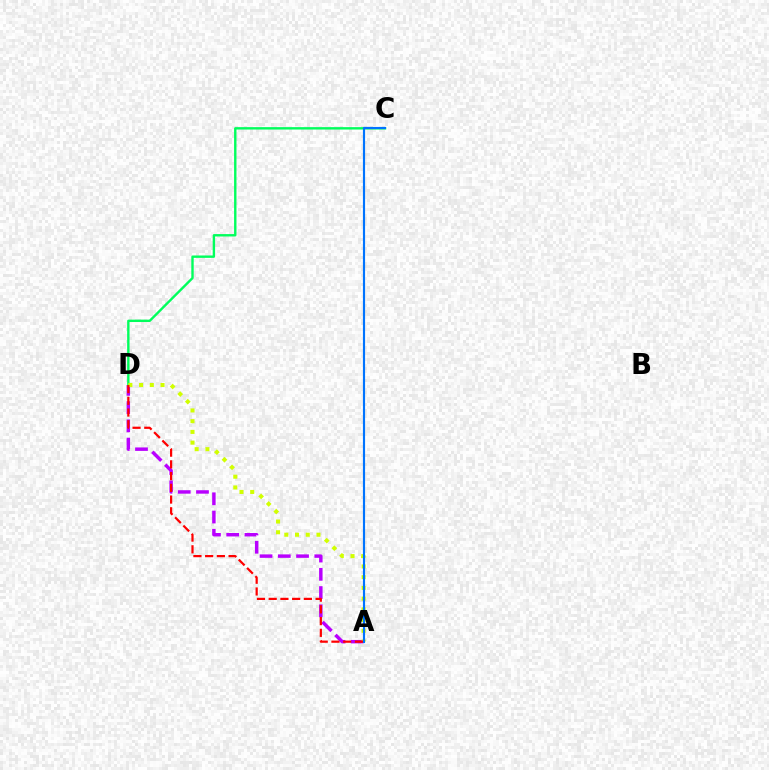{('A', 'D'): [{'color': '#b900ff', 'line_style': 'dashed', 'thickness': 2.48}, {'color': '#d1ff00', 'line_style': 'dotted', 'thickness': 2.91}, {'color': '#ff0000', 'line_style': 'dashed', 'thickness': 1.59}], ('C', 'D'): [{'color': '#00ff5c', 'line_style': 'solid', 'thickness': 1.72}], ('A', 'C'): [{'color': '#0074ff', 'line_style': 'solid', 'thickness': 1.55}]}